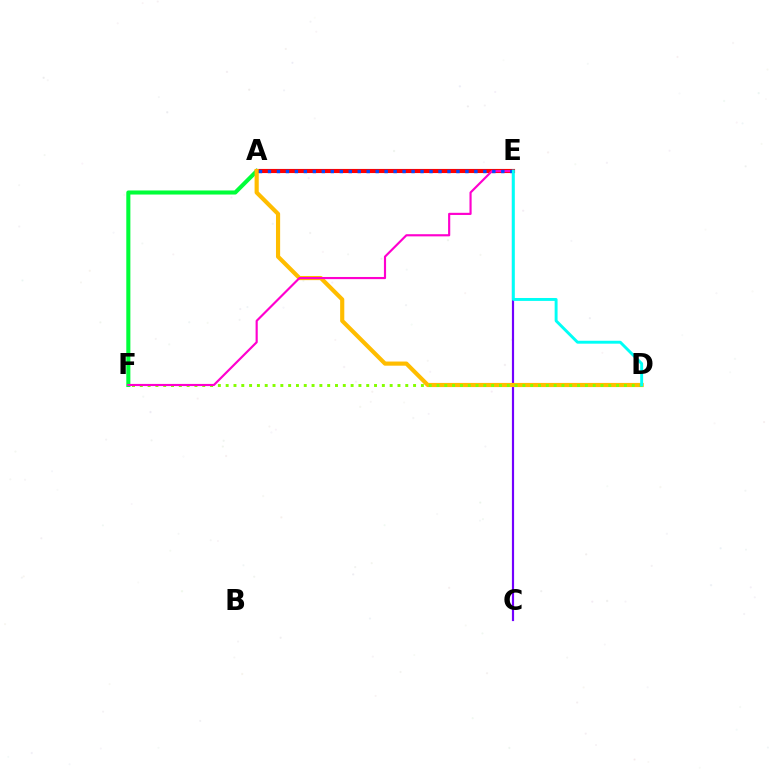{('A', 'F'): [{'color': '#00ff39', 'line_style': 'solid', 'thickness': 2.93}], ('A', 'E'): [{'color': '#ff0000', 'line_style': 'solid', 'thickness': 2.96}, {'color': '#004bff', 'line_style': 'dotted', 'thickness': 2.44}], ('C', 'E'): [{'color': '#7200ff', 'line_style': 'solid', 'thickness': 1.57}], ('A', 'D'): [{'color': '#ffbd00', 'line_style': 'solid', 'thickness': 2.99}], ('D', 'F'): [{'color': '#84ff00', 'line_style': 'dotted', 'thickness': 2.12}], ('E', 'F'): [{'color': '#ff00cf', 'line_style': 'solid', 'thickness': 1.55}], ('D', 'E'): [{'color': '#00fff6', 'line_style': 'solid', 'thickness': 2.1}]}